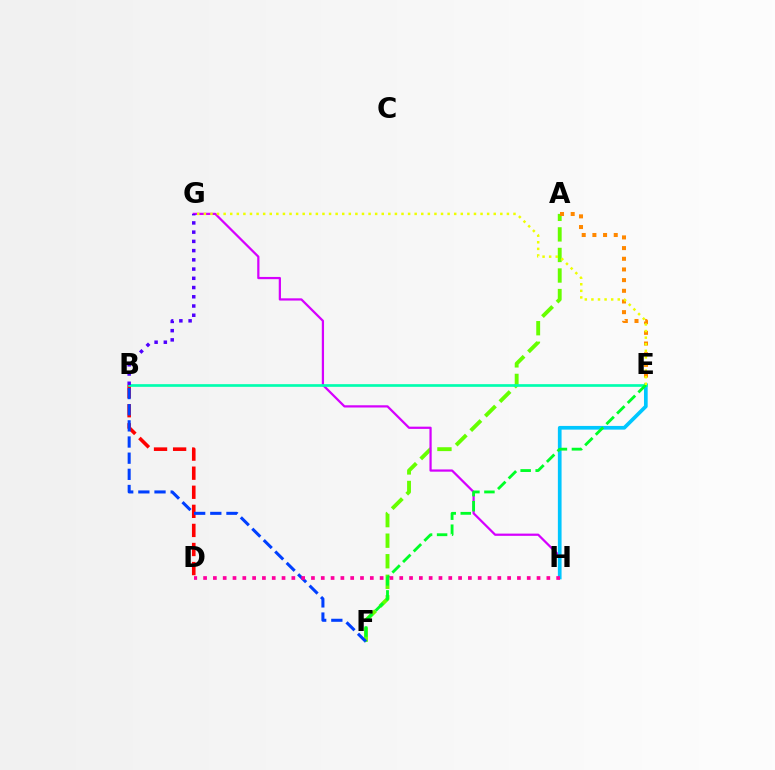{('B', 'D'): [{'color': '#ff0000', 'line_style': 'dashed', 'thickness': 2.59}], ('A', 'F'): [{'color': '#66ff00', 'line_style': 'dashed', 'thickness': 2.79}], ('A', 'E'): [{'color': '#ff8800', 'line_style': 'dotted', 'thickness': 2.9}], ('G', 'H'): [{'color': '#d600ff', 'line_style': 'solid', 'thickness': 1.61}], ('E', 'H'): [{'color': '#00c7ff', 'line_style': 'solid', 'thickness': 2.66}], ('B', 'F'): [{'color': '#003fff', 'line_style': 'dashed', 'thickness': 2.19}], ('B', 'E'): [{'color': '#00ffaf', 'line_style': 'solid', 'thickness': 1.93}], ('E', 'F'): [{'color': '#00ff27', 'line_style': 'dashed', 'thickness': 2.04}], ('E', 'G'): [{'color': '#eeff00', 'line_style': 'dotted', 'thickness': 1.79}], ('D', 'H'): [{'color': '#ff00a0', 'line_style': 'dotted', 'thickness': 2.66}], ('B', 'G'): [{'color': '#4f00ff', 'line_style': 'dotted', 'thickness': 2.51}]}